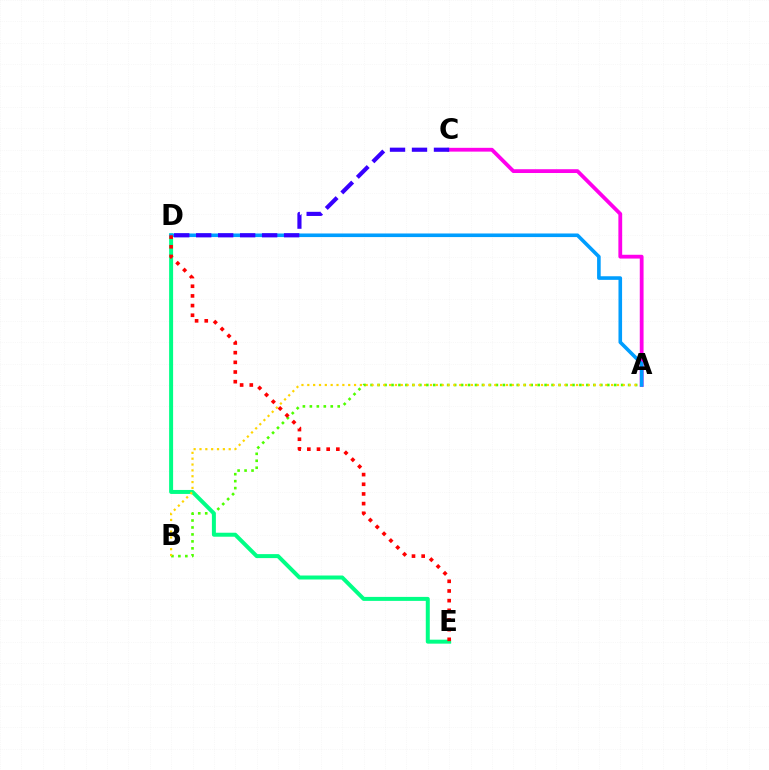{('A', 'B'): [{'color': '#4fff00', 'line_style': 'dotted', 'thickness': 1.89}, {'color': '#ffd500', 'line_style': 'dotted', 'thickness': 1.59}], ('A', 'C'): [{'color': '#ff00ed', 'line_style': 'solid', 'thickness': 2.73}], ('D', 'E'): [{'color': '#00ff86', 'line_style': 'solid', 'thickness': 2.87}, {'color': '#ff0000', 'line_style': 'dotted', 'thickness': 2.63}], ('A', 'D'): [{'color': '#009eff', 'line_style': 'solid', 'thickness': 2.59}], ('C', 'D'): [{'color': '#3700ff', 'line_style': 'dashed', 'thickness': 2.99}]}